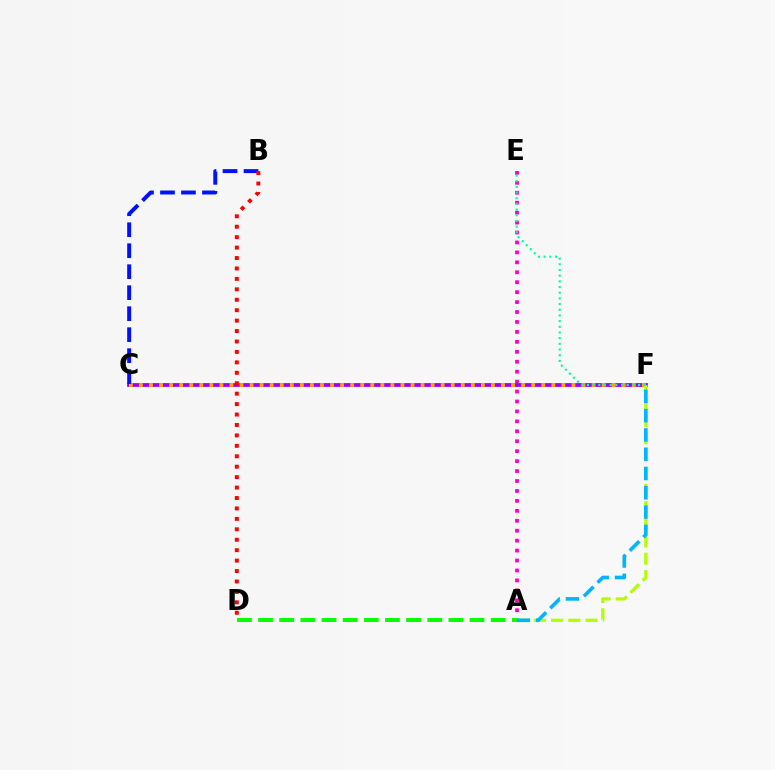{('A', 'E'): [{'color': '#ff00bd', 'line_style': 'dotted', 'thickness': 2.7}], ('C', 'F'): [{'color': '#9b00ff', 'line_style': 'solid', 'thickness': 2.72}, {'color': '#ffa500', 'line_style': 'dotted', 'thickness': 2.73}], ('B', 'C'): [{'color': '#0010ff', 'line_style': 'dashed', 'thickness': 2.85}], ('A', 'F'): [{'color': '#b3ff00', 'line_style': 'dashed', 'thickness': 2.34}, {'color': '#00b5ff', 'line_style': 'dashed', 'thickness': 2.62}], ('B', 'D'): [{'color': '#ff0000', 'line_style': 'dotted', 'thickness': 2.83}], ('E', 'F'): [{'color': '#00ff9d', 'line_style': 'dotted', 'thickness': 1.54}], ('A', 'D'): [{'color': '#08ff00', 'line_style': 'dashed', 'thickness': 2.87}]}